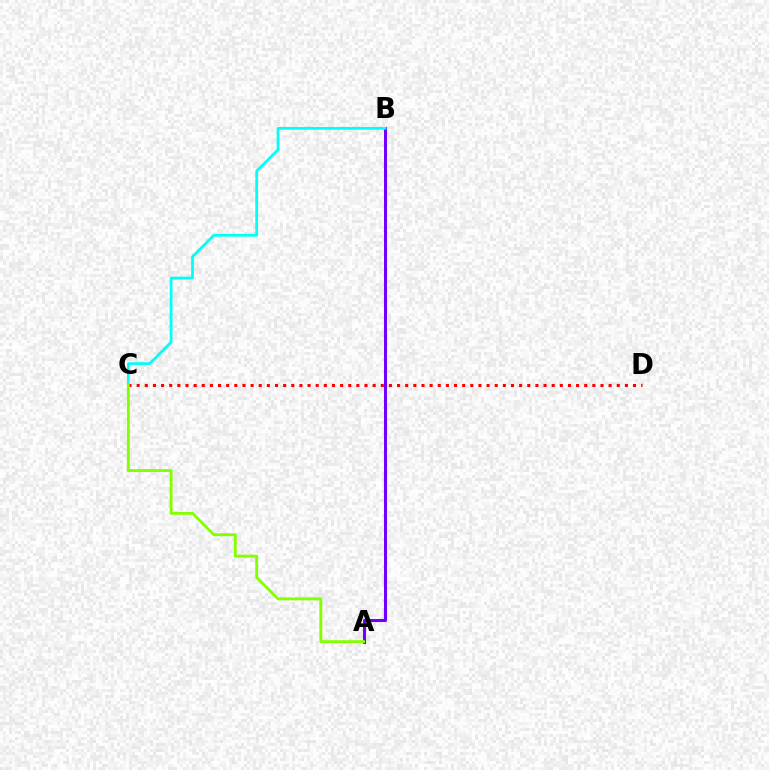{('A', 'B'): [{'color': '#7200ff', 'line_style': 'solid', 'thickness': 2.2}], ('B', 'C'): [{'color': '#00fff6', 'line_style': 'solid', 'thickness': 1.98}], ('C', 'D'): [{'color': '#ff0000', 'line_style': 'dotted', 'thickness': 2.21}], ('A', 'C'): [{'color': '#84ff00', 'line_style': 'solid', 'thickness': 2.08}]}